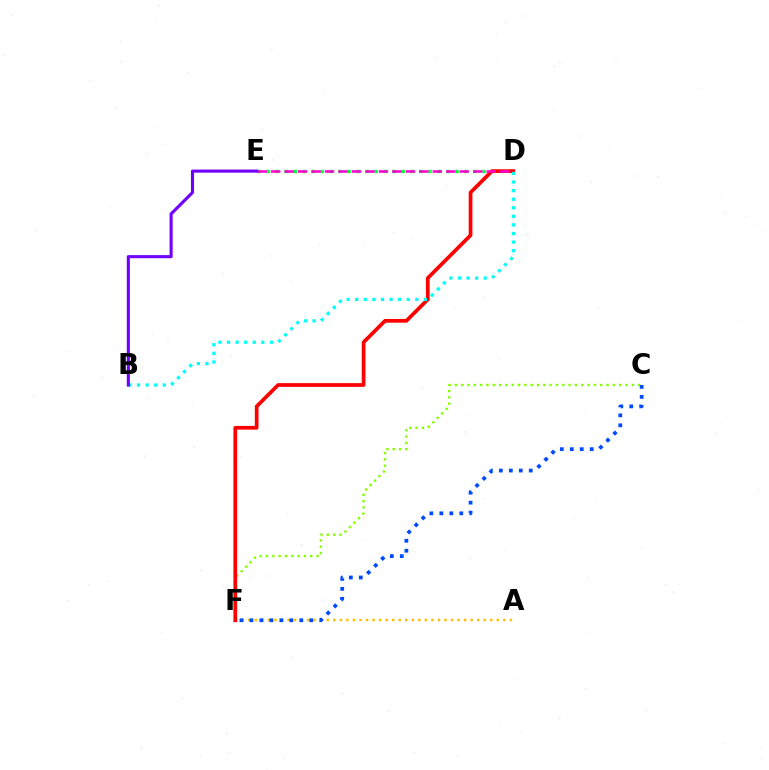{('C', 'F'): [{'color': '#84ff00', 'line_style': 'dotted', 'thickness': 1.72}, {'color': '#004bff', 'line_style': 'dotted', 'thickness': 2.71}], ('A', 'F'): [{'color': '#ffbd00', 'line_style': 'dotted', 'thickness': 1.78}], ('D', 'E'): [{'color': '#00ff39', 'line_style': 'dotted', 'thickness': 2.44}, {'color': '#ff00cf', 'line_style': 'dashed', 'thickness': 1.83}], ('D', 'F'): [{'color': '#ff0000', 'line_style': 'solid', 'thickness': 2.68}], ('B', 'D'): [{'color': '#00fff6', 'line_style': 'dotted', 'thickness': 2.33}], ('B', 'E'): [{'color': '#7200ff', 'line_style': 'solid', 'thickness': 2.24}]}